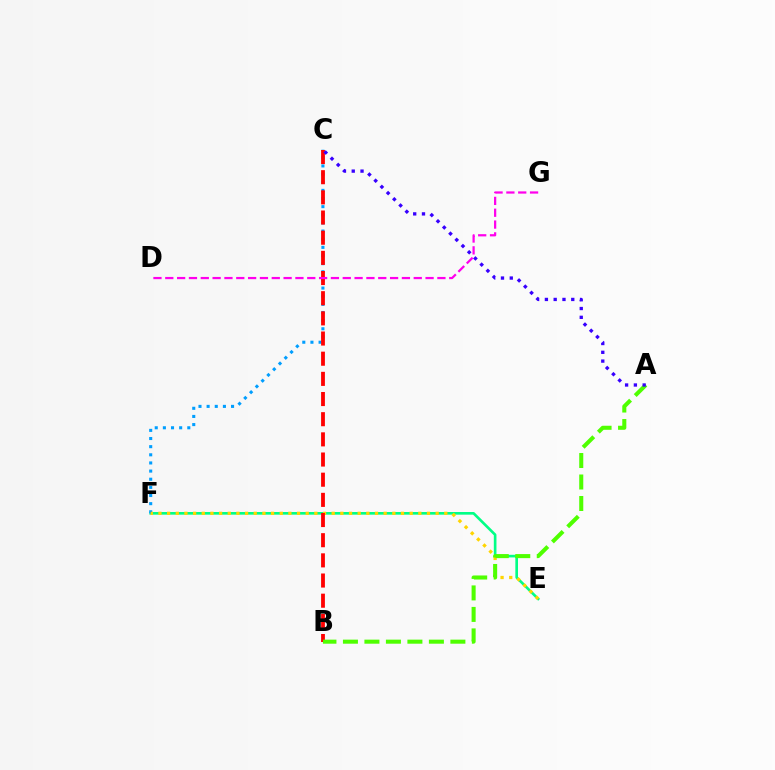{('E', 'F'): [{'color': '#00ff86', 'line_style': 'solid', 'thickness': 1.91}, {'color': '#ffd500', 'line_style': 'dotted', 'thickness': 2.35}], ('C', 'F'): [{'color': '#009eff', 'line_style': 'dotted', 'thickness': 2.21}], ('B', 'C'): [{'color': '#ff0000', 'line_style': 'dashed', 'thickness': 2.74}], ('D', 'G'): [{'color': '#ff00ed', 'line_style': 'dashed', 'thickness': 1.61}], ('A', 'B'): [{'color': '#4fff00', 'line_style': 'dashed', 'thickness': 2.92}], ('A', 'C'): [{'color': '#3700ff', 'line_style': 'dotted', 'thickness': 2.39}]}